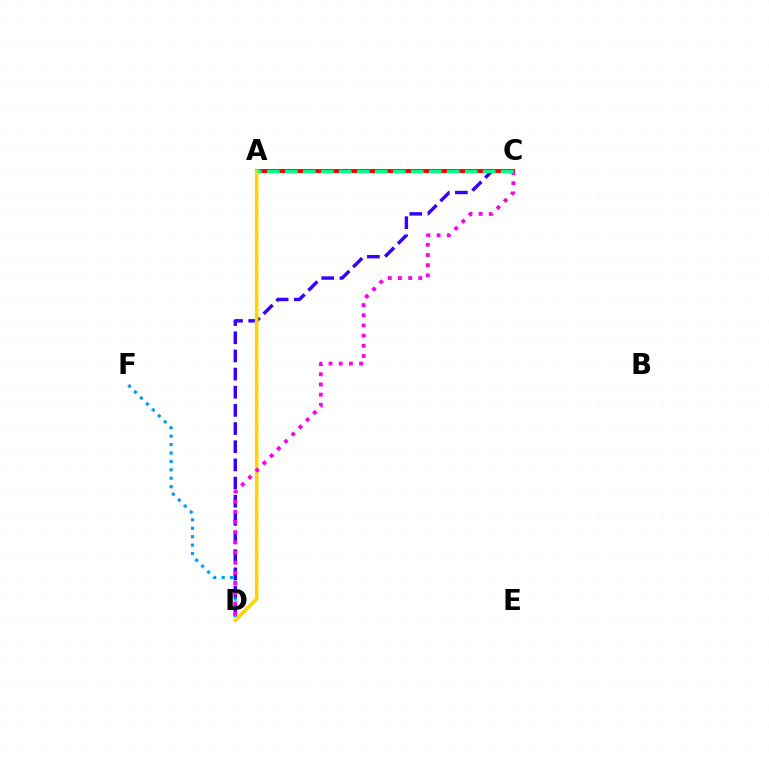{('C', 'D'): [{'color': '#3700ff', 'line_style': 'dashed', 'thickness': 2.47}, {'color': '#ff00ed', 'line_style': 'dotted', 'thickness': 2.76}], ('A', 'C'): [{'color': '#4fff00', 'line_style': 'dashed', 'thickness': 1.92}, {'color': '#ff0000', 'line_style': 'solid', 'thickness': 2.84}, {'color': '#00ff86', 'line_style': 'dashed', 'thickness': 2.44}], ('D', 'F'): [{'color': '#009eff', 'line_style': 'dotted', 'thickness': 2.29}], ('A', 'D'): [{'color': '#ffd500', 'line_style': 'solid', 'thickness': 2.57}]}